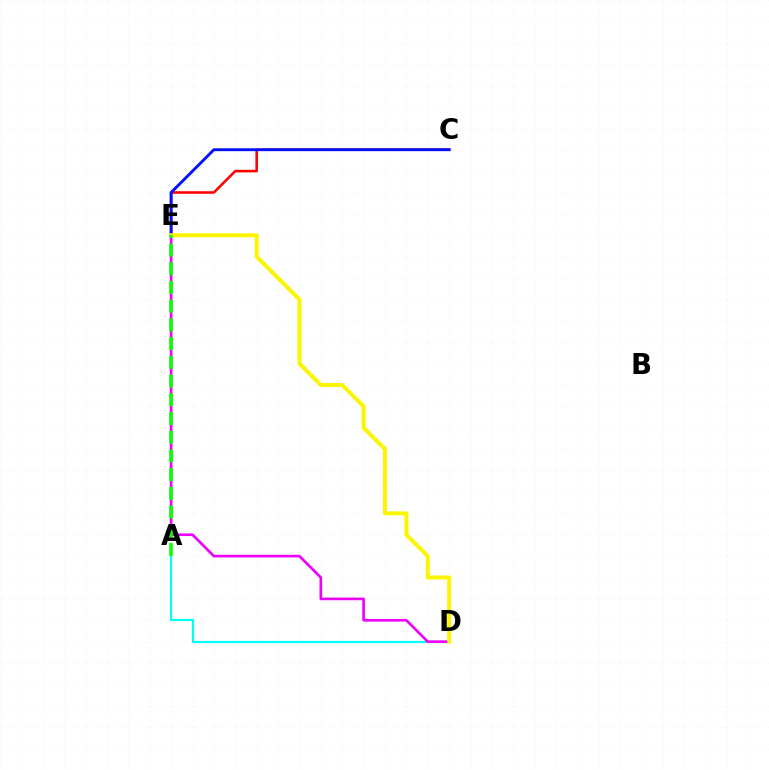{('C', 'E'): [{'color': '#ff0000', 'line_style': 'solid', 'thickness': 1.84}, {'color': '#0010ff', 'line_style': 'solid', 'thickness': 2.07}], ('A', 'D'): [{'color': '#00fff6', 'line_style': 'solid', 'thickness': 1.57}], ('D', 'E'): [{'color': '#ee00ff', 'line_style': 'solid', 'thickness': 1.92}, {'color': '#fcf500', 'line_style': 'solid', 'thickness': 2.88}], ('A', 'E'): [{'color': '#08ff00', 'line_style': 'dashed', 'thickness': 2.54}]}